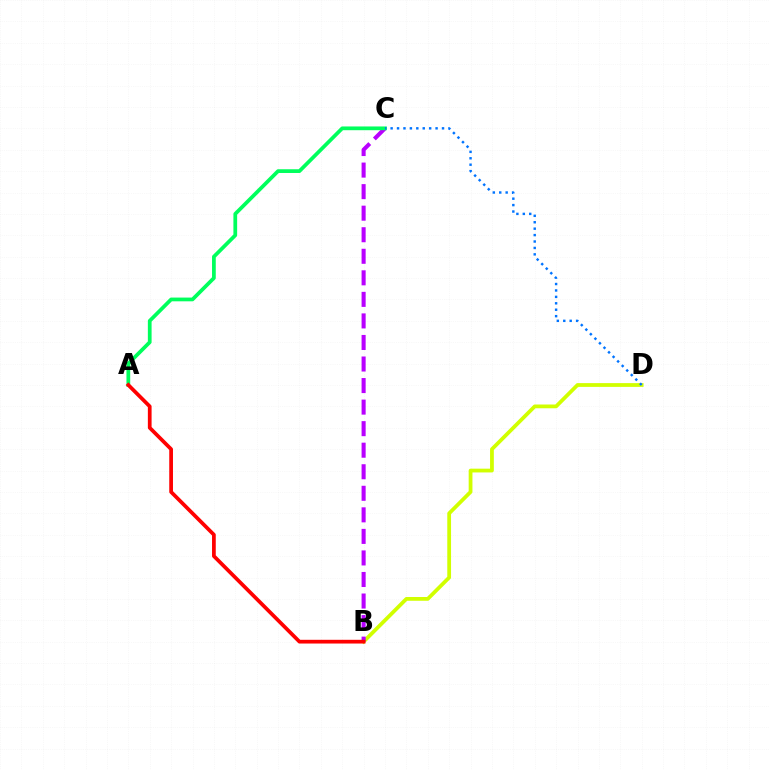{('B', 'D'): [{'color': '#d1ff00', 'line_style': 'solid', 'thickness': 2.71}], ('B', 'C'): [{'color': '#b900ff', 'line_style': 'dashed', 'thickness': 2.93}], ('A', 'C'): [{'color': '#00ff5c', 'line_style': 'solid', 'thickness': 2.69}], ('C', 'D'): [{'color': '#0074ff', 'line_style': 'dotted', 'thickness': 1.75}], ('A', 'B'): [{'color': '#ff0000', 'line_style': 'solid', 'thickness': 2.69}]}